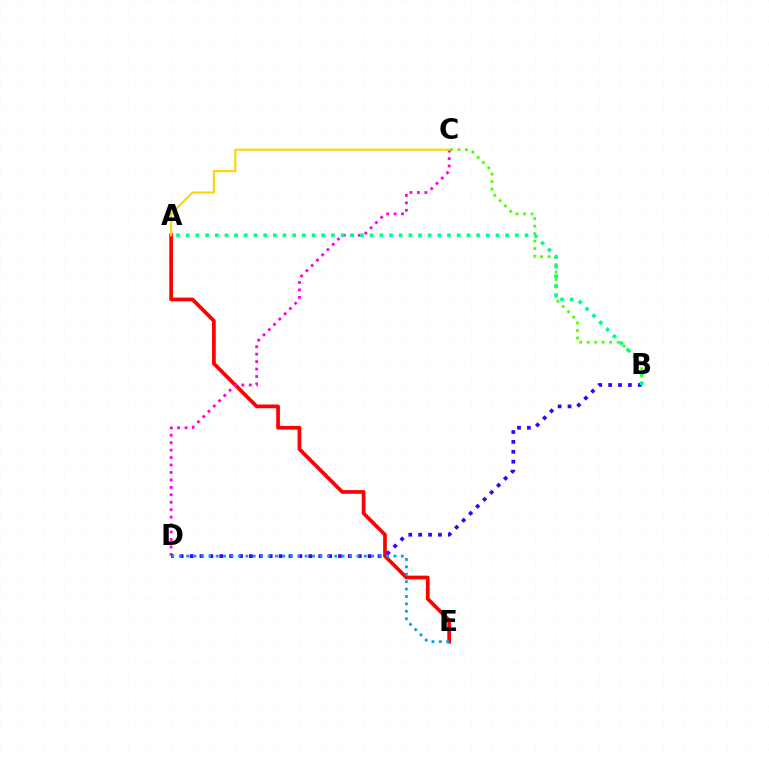{('B', 'C'): [{'color': '#4fff00', 'line_style': 'dotted', 'thickness': 2.03}], ('A', 'E'): [{'color': '#ff0000', 'line_style': 'solid', 'thickness': 2.68}], ('C', 'D'): [{'color': '#ff00ed', 'line_style': 'dotted', 'thickness': 2.02}], ('B', 'D'): [{'color': '#3700ff', 'line_style': 'dotted', 'thickness': 2.69}], ('D', 'E'): [{'color': '#009eff', 'line_style': 'dotted', 'thickness': 2.01}], ('A', 'C'): [{'color': '#ffd500', 'line_style': 'solid', 'thickness': 1.52}], ('A', 'B'): [{'color': '#00ff86', 'line_style': 'dotted', 'thickness': 2.63}]}